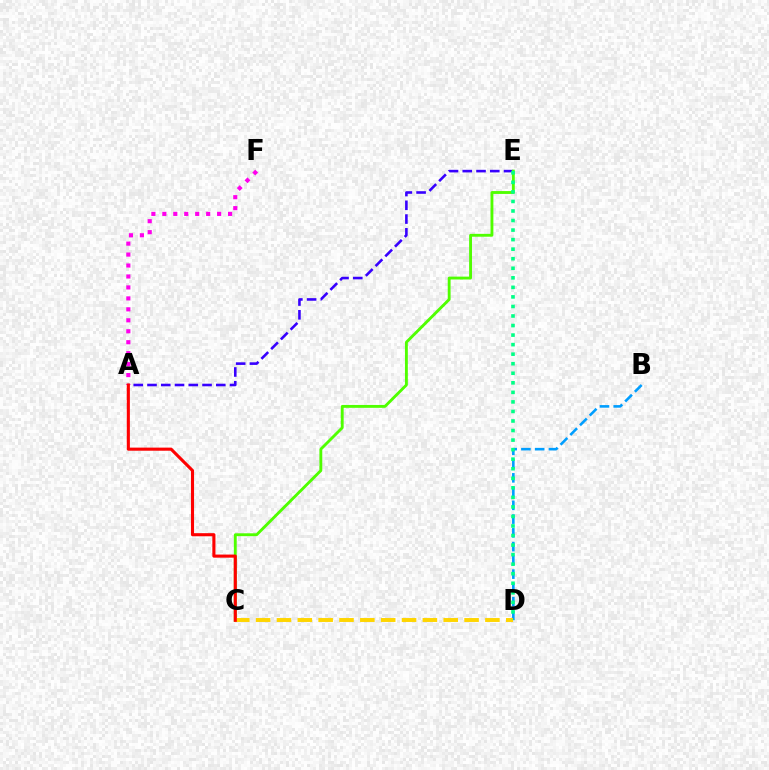{('A', 'E'): [{'color': '#3700ff', 'line_style': 'dashed', 'thickness': 1.87}], ('C', 'E'): [{'color': '#4fff00', 'line_style': 'solid', 'thickness': 2.06}], ('B', 'D'): [{'color': '#009eff', 'line_style': 'dashed', 'thickness': 1.87}], ('C', 'D'): [{'color': '#ffd500', 'line_style': 'dashed', 'thickness': 2.83}], ('D', 'E'): [{'color': '#00ff86', 'line_style': 'dotted', 'thickness': 2.59}], ('A', 'F'): [{'color': '#ff00ed', 'line_style': 'dotted', 'thickness': 2.98}], ('A', 'C'): [{'color': '#ff0000', 'line_style': 'solid', 'thickness': 2.23}]}